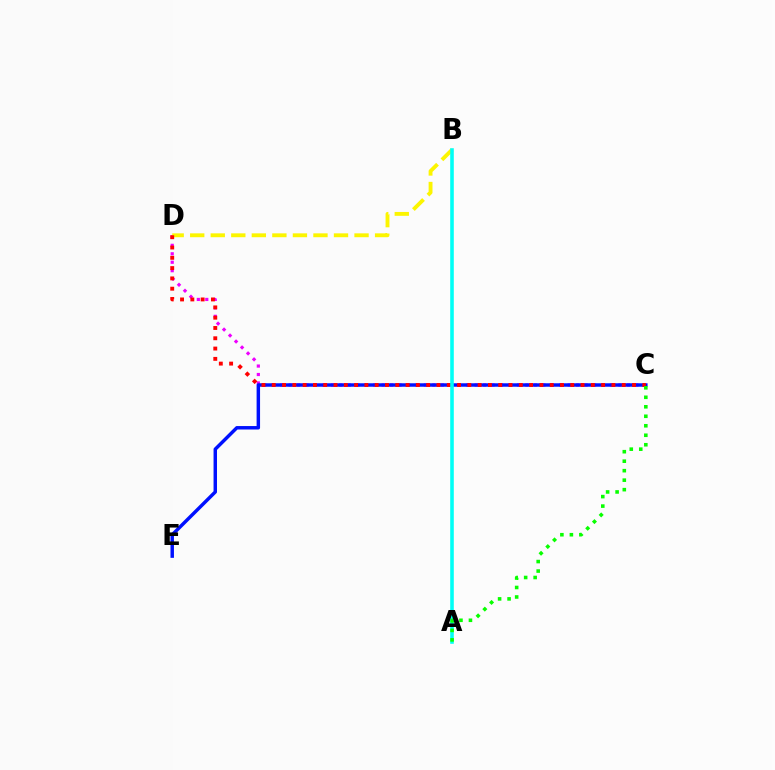{('C', 'D'): [{'color': '#ee00ff', 'line_style': 'dotted', 'thickness': 2.3}, {'color': '#ff0000', 'line_style': 'dotted', 'thickness': 2.8}], ('C', 'E'): [{'color': '#0010ff', 'line_style': 'solid', 'thickness': 2.49}], ('B', 'D'): [{'color': '#fcf500', 'line_style': 'dashed', 'thickness': 2.79}], ('A', 'B'): [{'color': '#00fff6', 'line_style': 'solid', 'thickness': 2.58}], ('A', 'C'): [{'color': '#08ff00', 'line_style': 'dotted', 'thickness': 2.58}]}